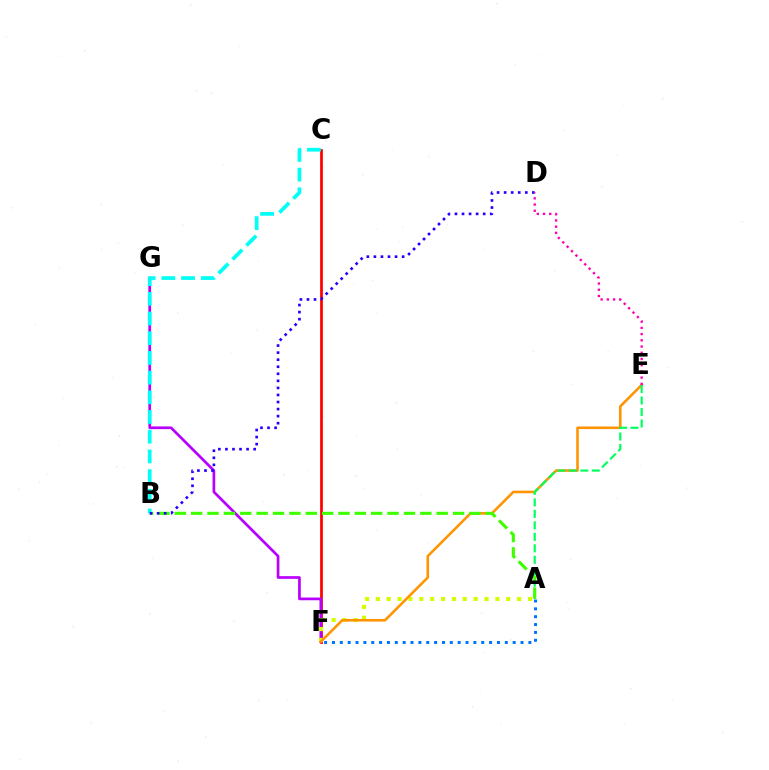{('C', 'F'): [{'color': '#ff0000', 'line_style': 'solid', 'thickness': 1.97}], ('F', 'G'): [{'color': '#b900ff', 'line_style': 'solid', 'thickness': 1.95}], ('B', 'C'): [{'color': '#00fff6', 'line_style': 'dashed', 'thickness': 2.68}], ('A', 'F'): [{'color': '#d1ff00', 'line_style': 'dotted', 'thickness': 2.95}, {'color': '#0074ff', 'line_style': 'dotted', 'thickness': 2.13}], ('E', 'F'): [{'color': '#ff9400', 'line_style': 'solid', 'thickness': 1.85}], ('A', 'E'): [{'color': '#00ff5c', 'line_style': 'dashed', 'thickness': 1.56}], ('A', 'B'): [{'color': '#3dff00', 'line_style': 'dashed', 'thickness': 2.22}], ('B', 'D'): [{'color': '#2500ff', 'line_style': 'dotted', 'thickness': 1.92}], ('D', 'E'): [{'color': '#ff00ac', 'line_style': 'dotted', 'thickness': 1.69}]}